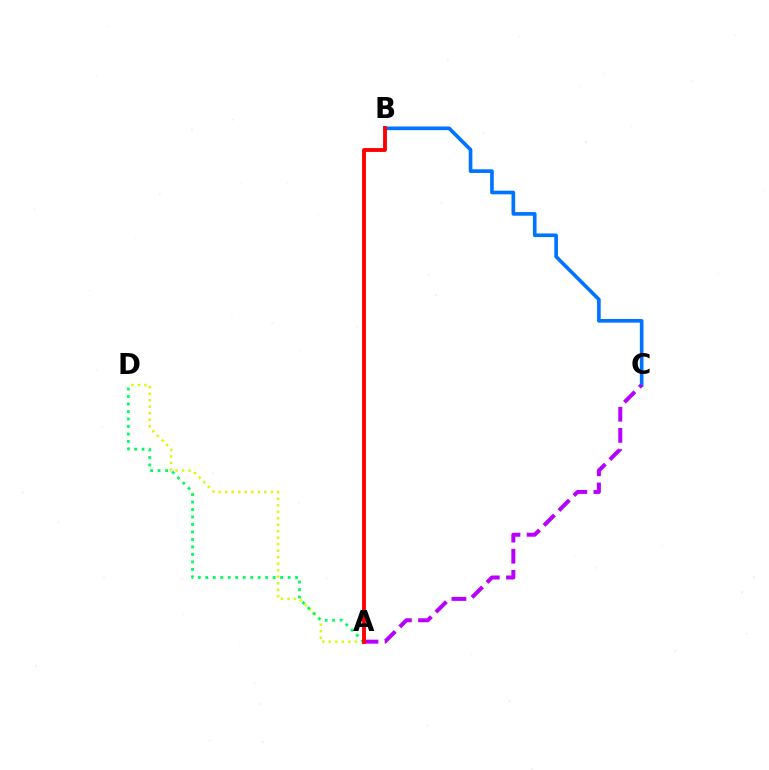{('B', 'C'): [{'color': '#0074ff', 'line_style': 'solid', 'thickness': 2.62}], ('A', 'D'): [{'color': '#d1ff00', 'line_style': 'dotted', 'thickness': 1.77}, {'color': '#00ff5c', 'line_style': 'dotted', 'thickness': 2.03}], ('A', 'C'): [{'color': '#b900ff', 'line_style': 'dashed', 'thickness': 2.87}], ('A', 'B'): [{'color': '#ff0000', 'line_style': 'solid', 'thickness': 2.78}]}